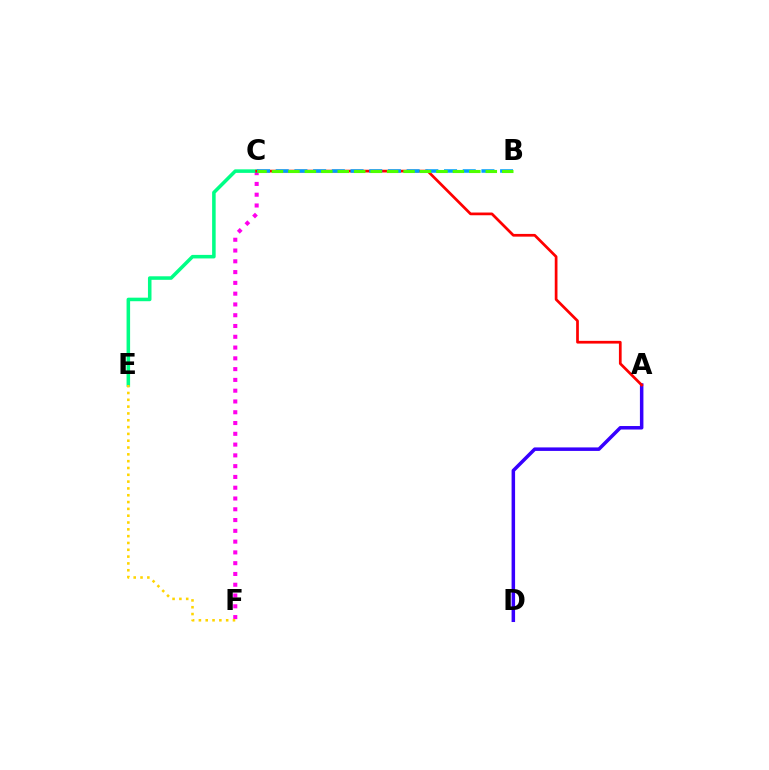{('C', 'F'): [{'color': '#ff00ed', 'line_style': 'dotted', 'thickness': 2.93}], ('A', 'D'): [{'color': '#3700ff', 'line_style': 'solid', 'thickness': 2.52}], ('C', 'E'): [{'color': '#00ff86', 'line_style': 'solid', 'thickness': 2.55}], ('A', 'C'): [{'color': '#ff0000', 'line_style': 'solid', 'thickness': 1.96}], ('E', 'F'): [{'color': '#ffd500', 'line_style': 'dotted', 'thickness': 1.85}], ('B', 'C'): [{'color': '#009eff', 'line_style': 'dashed', 'thickness': 2.54}, {'color': '#4fff00', 'line_style': 'dashed', 'thickness': 2.23}]}